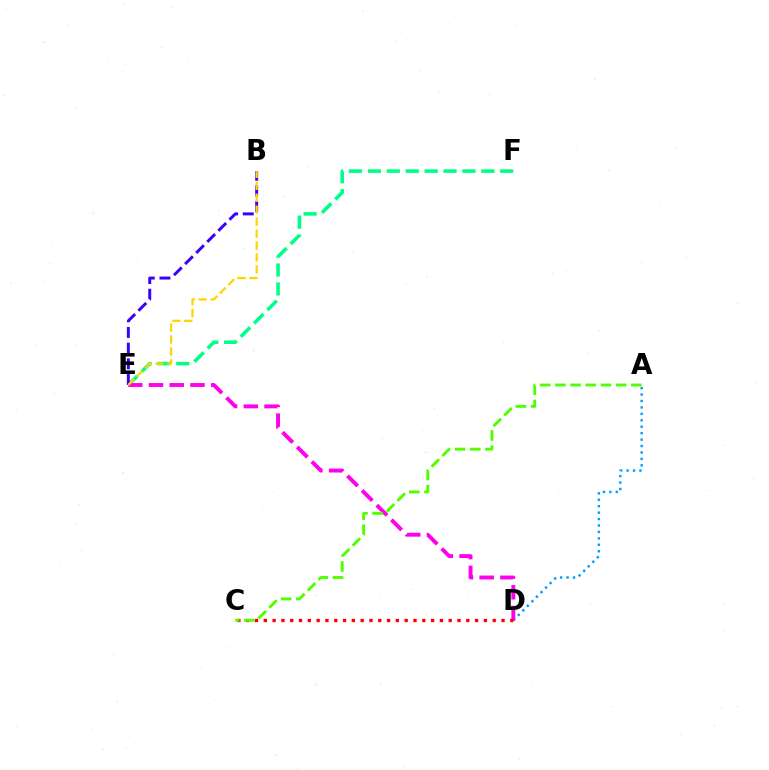{('E', 'F'): [{'color': '#00ff86', 'line_style': 'dashed', 'thickness': 2.57}], ('A', 'D'): [{'color': '#009eff', 'line_style': 'dotted', 'thickness': 1.75}], ('B', 'E'): [{'color': '#3700ff', 'line_style': 'dashed', 'thickness': 2.13}, {'color': '#ffd500', 'line_style': 'dashed', 'thickness': 1.62}], ('D', 'E'): [{'color': '#ff00ed', 'line_style': 'dashed', 'thickness': 2.82}], ('C', 'D'): [{'color': '#ff0000', 'line_style': 'dotted', 'thickness': 2.39}], ('A', 'C'): [{'color': '#4fff00', 'line_style': 'dashed', 'thickness': 2.06}]}